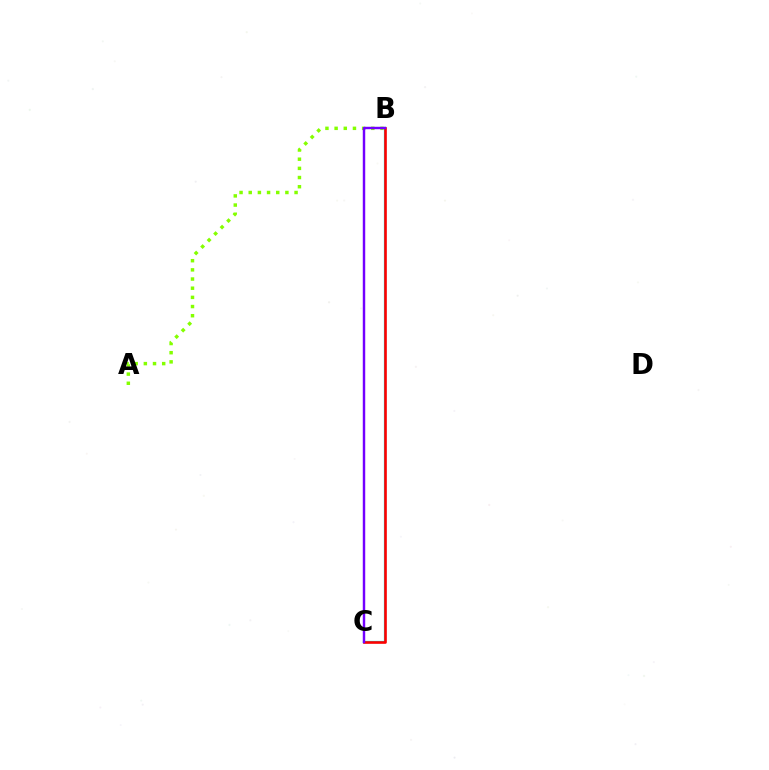{('A', 'B'): [{'color': '#84ff00', 'line_style': 'dotted', 'thickness': 2.49}], ('B', 'C'): [{'color': '#00fff6', 'line_style': 'solid', 'thickness': 1.64}, {'color': '#ff0000', 'line_style': 'solid', 'thickness': 1.89}, {'color': '#7200ff', 'line_style': 'solid', 'thickness': 1.76}]}